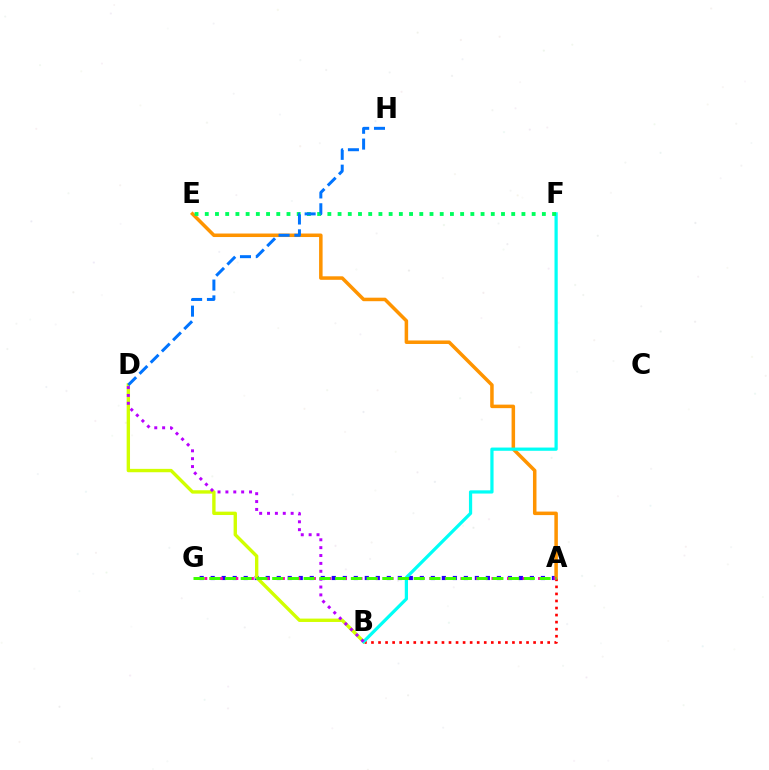{('A', 'G'): [{'color': '#2500ff', 'line_style': 'dotted', 'thickness': 2.99}, {'color': '#ff00ac', 'line_style': 'dotted', 'thickness': 2.11}, {'color': '#3dff00', 'line_style': 'dashed', 'thickness': 2.14}], ('A', 'B'): [{'color': '#ff0000', 'line_style': 'dotted', 'thickness': 1.92}], ('A', 'E'): [{'color': '#ff9400', 'line_style': 'solid', 'thickness': 2.53}], ('B', 'D'): [{'color': '#d1ff00', 'line_style': 'solid', 'thickness': 2.43}, {'color': '#b900ff', 'line_style': 'dotted', 'thickness': 2.14}], ('B', 'F'): [{'color': '#00fff6', 'line_style': 'solid', 'thickness': 2.32}], ('E', 'F'): [{'color': '#00ff5c', 'line_style': 'dotted', 'thickness': 2.78}], ('D', 'H'): [{'color': '#0074ff', 'line_style': 'dashed', 'thickness': 2.15}]}